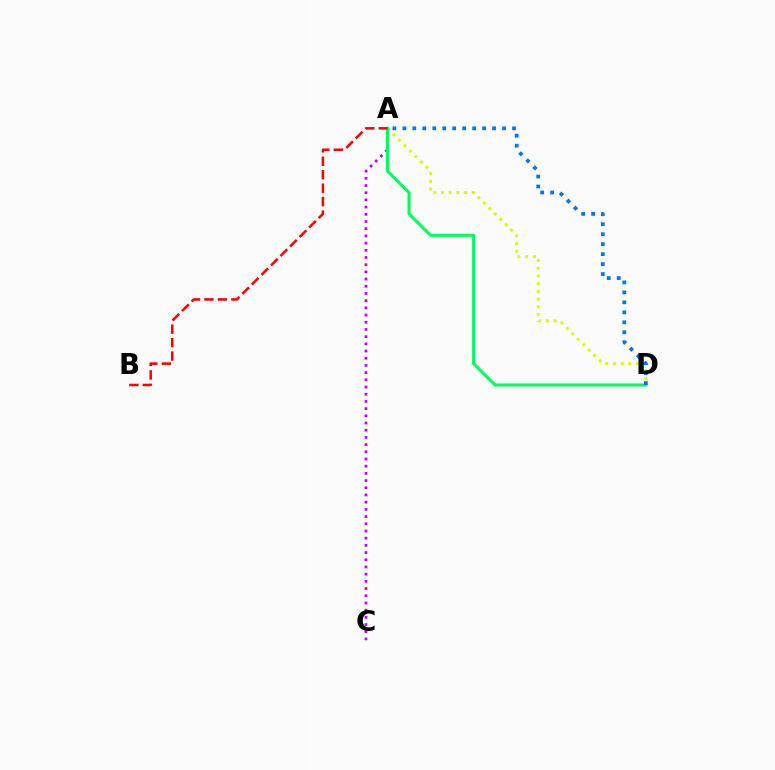{('A', 'C'): [{'color': '#b900ff', 'line_style': 'dotted', 'thickness': 1.96}], ('A', 'D'): [{'color': '#d1ff00', 'line_style': 'dotted', 'thickness': 2.09}, {'color': '#00ff5c', 'line_style': 'solid', 'thickness': 2.2}, {'color': '#0074ff', 'line_style': 'dotted', 'thickness': 2.71}], ('A', 'B'): [{'color': '#ff0000', 'line_style': 'dashed', 'thickness': 1.83}]}